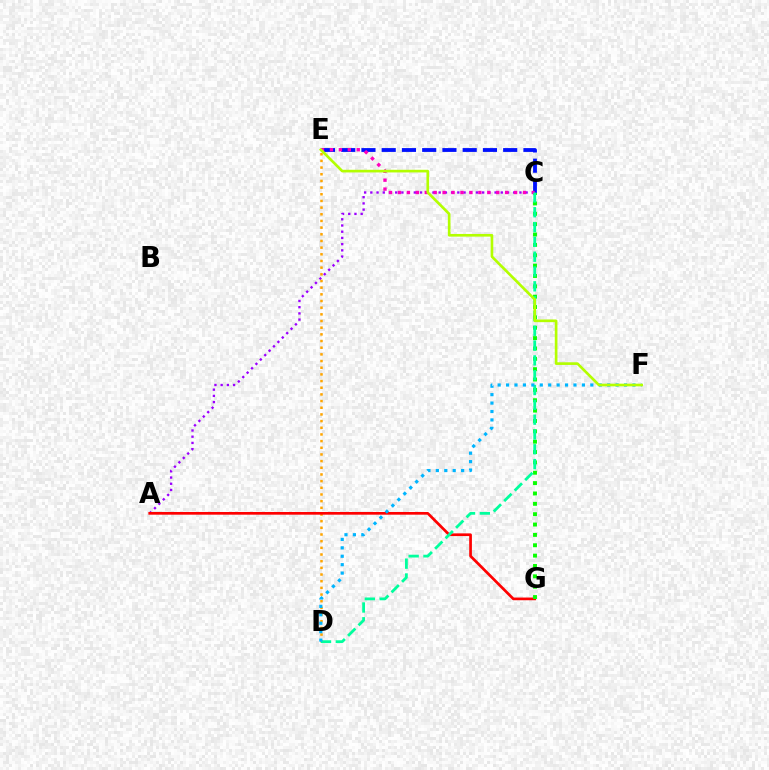{('A', 'C'): [{'color': '#9b00ff', 'line_style': 'dotted', 'thickness': 1.69}], ('D', 'E'): [{'color': '#ffa500', 'line_style': 'dotted', 'thickness': 1.81}], ('A', 'G'): [{'color': '#ff0000', 'line_style': 'solid', 'thickness': 1.94}], ('C', 'E'): [{'color': '#0010ff', 'line_style': 'dashed', 'thickness': 2.75}, {'color': '#ff00bd', 'line_style': 'dotted', 'thickness': 2.43}], ('C', 'G'): [{'color': '#08ff00', 'line_style': 'dotted', 'thickness': 2.81}], ('C', 'D'): [{'color': '#00ff9d', 'line_style': 'dashed', 'thickness': 2.01}], ('D', 'F'): [{'color': '#00b5ff', 'line_style': 'dotted', 'thickness': 2.29}], ('E', 'F'): [{'color': '#b3ff00', 'line_style': 'solid', 'thickness': 1.92}]}